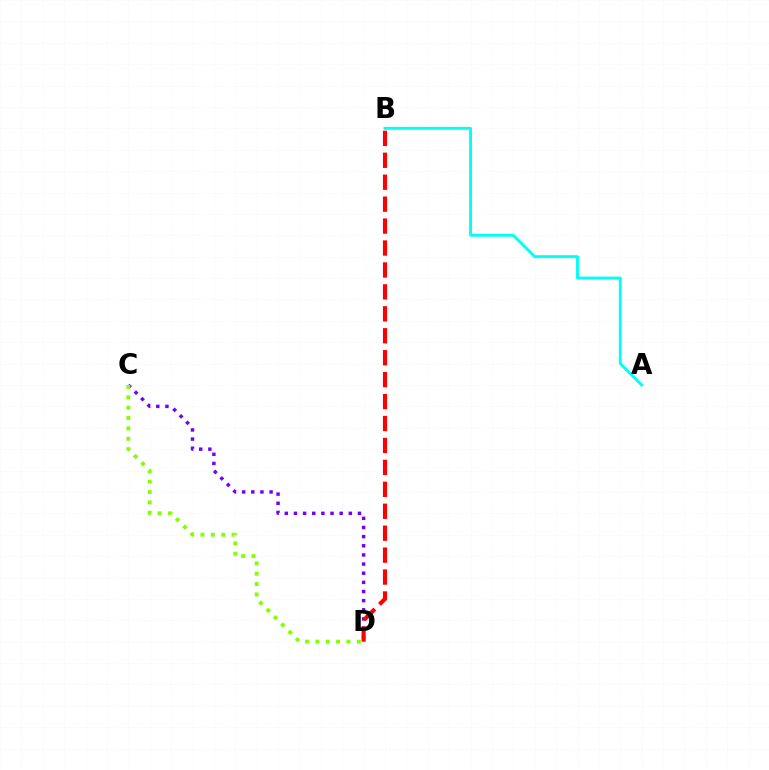{('A', 'B'): [{'color': '#00fff6', 'line_style': 'solid', 'thickness': 2.09}], ('C', 'D'): [{'color': '#7200ff', 'line_style': 'dotted', 'thickness': 2.49}, {'color': '#84ff00', 'line_style': 'dotted', 'thickness': 2.81}], ('B', 'D'): [{'color': '#ff0000', 'line_style': 'dashed', 'thickness': 2.98}]}